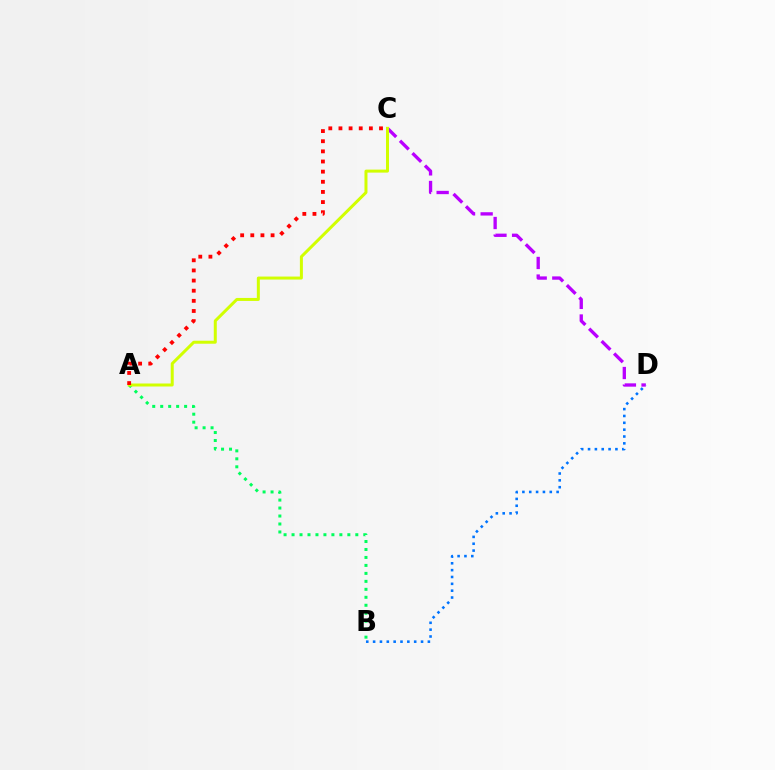{('A', 'B'): [{'color': '#00ff5c', 'line_style': 'dotted', 'thickness': 2.17}], ('C', 'D'): [{'color': '#b900ff', 'line_style': 'dashed', 'thickness': 2.39}], ('B', 'D'): [{'color': '#0074ff', 'line_style': 'dotted', 'thickness': 1.86}], ('A', 'C'): [{'color': '#d1ff00', 'line_style': 'solid', 'thickness': 2.16}, {'color': '#ff0000', 'line_style': 'dotted', 'thickness': 2.76}]}